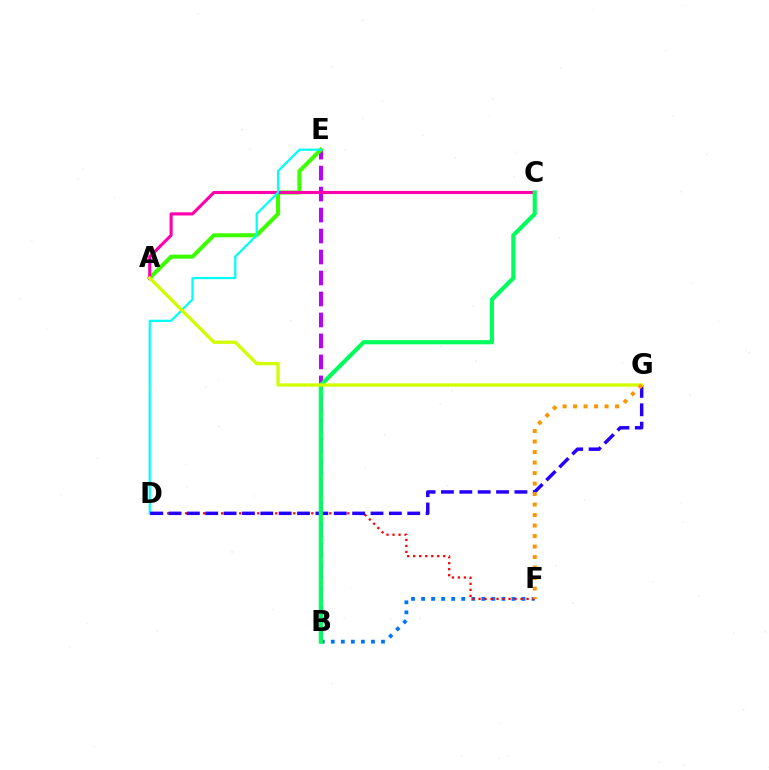{('B', 'E'): [{'color': '#b900ff', 'line_style': 'dashed', 'thickness': 2.85}], ('B', 'F'): [{'color': '#0074ff', 'line_style': 'dotted', 'thickness': 2.73}], ('A', 'E'): [{'color': '#3dff00', 'line_style': 'solid', 'thickness': 2.94}], ('D', 'F'): [{'color': '#ff0000', 'line_style': 'dotted', 'thickness': 1.63}], ('A', 'C'): [{'color': '#ff00ac', 'line_style': 'solid', 'thickness': 2.24}], ('D', 'E'): [{'color': '#00fff6', 'line_style': 'solid', 'thickness': 1.61}], ('D', 'G'): [{'color': '#2500ff', 'line_style': 'dashed', 'thickness': 2.5}], ('B', 'C'): [{'color': '#00ff5c', 'line_style': 'solid', 'thickness': 2.98}], ('A', 'G'): [{'color': '#d1ff00', 'line_style': 'solid', 'thickness': 2.38}], ('F', 'G'): [{'color': '#ff9400', 'line_style': 'dotted', 'thickness': 2.85}]}